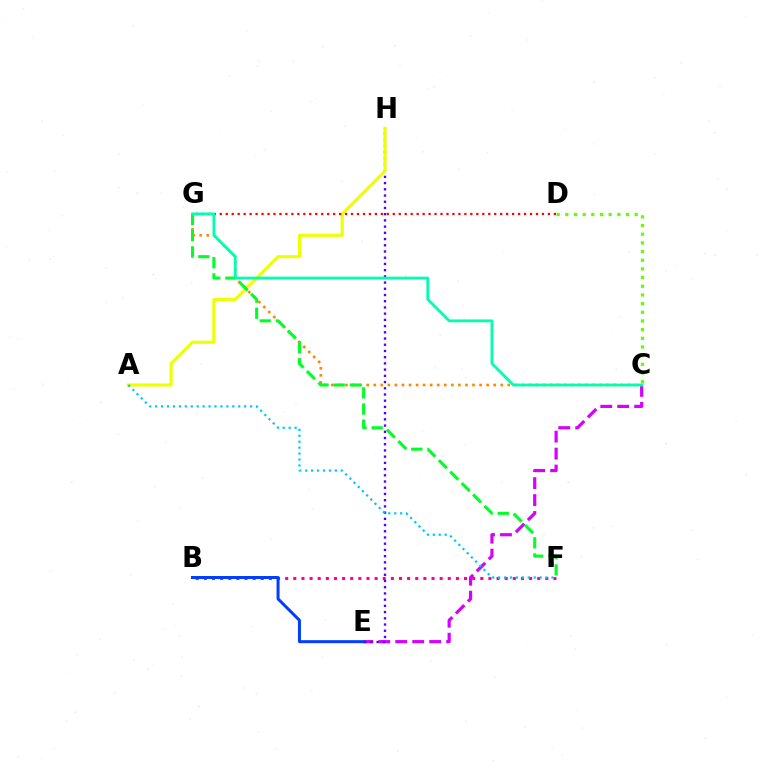{('C', 'E'): [{'color': '#d600ff', 'line_style': 'dashed', 'thickness': 2.3}], ('B', 'F'): [{'color': '#ff00a0', 'line_style': 'dotted', 'thickness': 2.21}], ('E', 'H'): [{'color': '#4f00ff', 'line_style': 'dotted', 'thickness': 1.69}], ('A', 'H'): [{'color': '#eeff00', 'line_style': 'solid', 'thickness': 2.24}], ('C', 'G'): [{'color': '#ff8800', 'line_style': 'dotted', 'thickness': 1.92}, {'color': '#00ffaf', 'line_style': 'solid', 'thickness': 2.02}], ('F', 'G'): [{'color': '#00ff27', 'line_style': 'dashed', 'thickness': 2.19}], ('A', 'F'): [{'color': '#00c7ff', 'line_style': 'dotted', 'thickness': 1.61}], ('B', 'E'): [{'color': '#003fff', 'line_style': 'solid', 'thickness': 2.16}], ('D', 'G'): [{'color': '#ff0000', 'line_style': 'dotted', 'thickness': 1.62}], ('C', 'D'): [{'color': '#66ff00', 'line_style': 'dotted', 'thickness': 2.36}]}